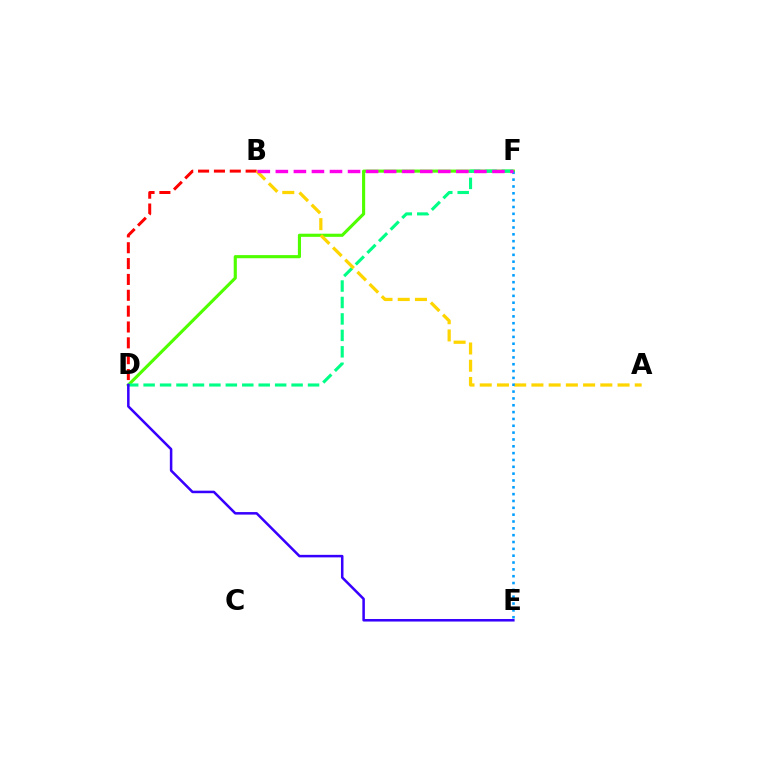{('D', 'F'): [{'color': '#4fff00', 'line_style': 'solid', 'thickness': 2.25}, {'color': '#00ff86', 'line_style': 'dashed', 'thickness': 2.23}], ('B', 'D'): [{'color': '#ff0000', 'line_style': 'dashed', 'thickness': 2.15}], ('D', 'E'): [{'color': '#3700ff', 'line_style': 'solid', 'thickness': 1.82}], ('A', 'B'): [{'color': '#ffd500', 'line_style': 'dashed', 'thickness': 2.34}], ('E', 'F'): [{'color': '#009eff', 'line_style': 'dotted', 'thickness': 1.86}], ('B', 'F'): [{'color': '#ff00ed', 'line_style': 'dashed', 'thickness': 2.45}]}